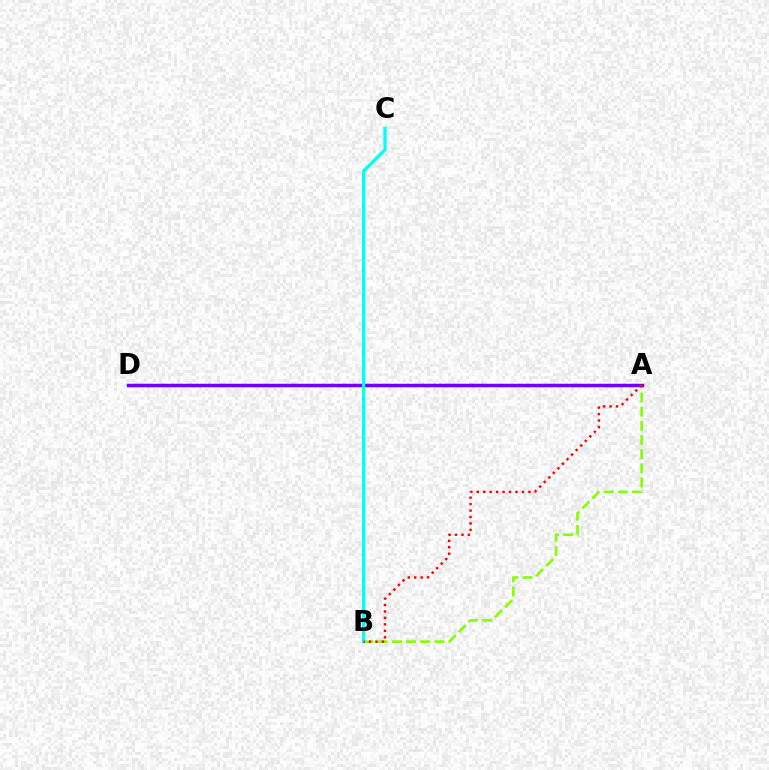{('A', 'B'): [{'color': '#84ff00', 'line_style': 'dashed', 'thickness': 1.92}, {'color': '#ff0000', 'line_style': 'dotted', 'thickness': 1.75}], ('A', 'D'): [{'color': '#7200ff', 'line_style': 'solid', 'thickness': 2.5}], ('B', 'C'): [{'color': '#00fff6', 'line_style': 'solid', 'thickness': 2.36}]}